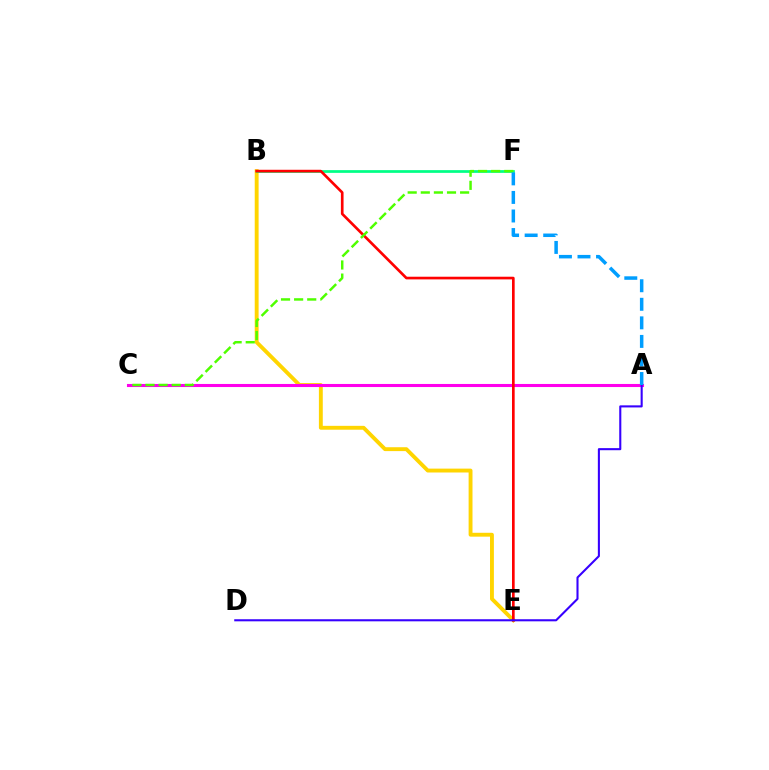{('B', 'E'): [{'color': '#ffd500', 'line_style': 'solid', 'thickness': 2.79}, {'color': '#ff0000', 'line_style': 'solid', 'thickness': 1.92}], ('B', 'F'): [{'color': '#00ff86', 'line_style': 'solid', 'thickness': 1.96}], ('A', 'C'): [{'color': '#ff00ed', 'line_style': 'solid', 'thickness': 2.21}], ('C', 'F'): [{'color': '#4fff00', 'line_style': 'dashed', 'thickness': 1.78}], ('A', 'D'): [{'color': '#3700ff', 'line_style': 'solid', 'thickness': 1.5}], ('A', 'F'): [{'color': '#009eff', 'line_style': 'dashed', 'thickness': 2.52}]}